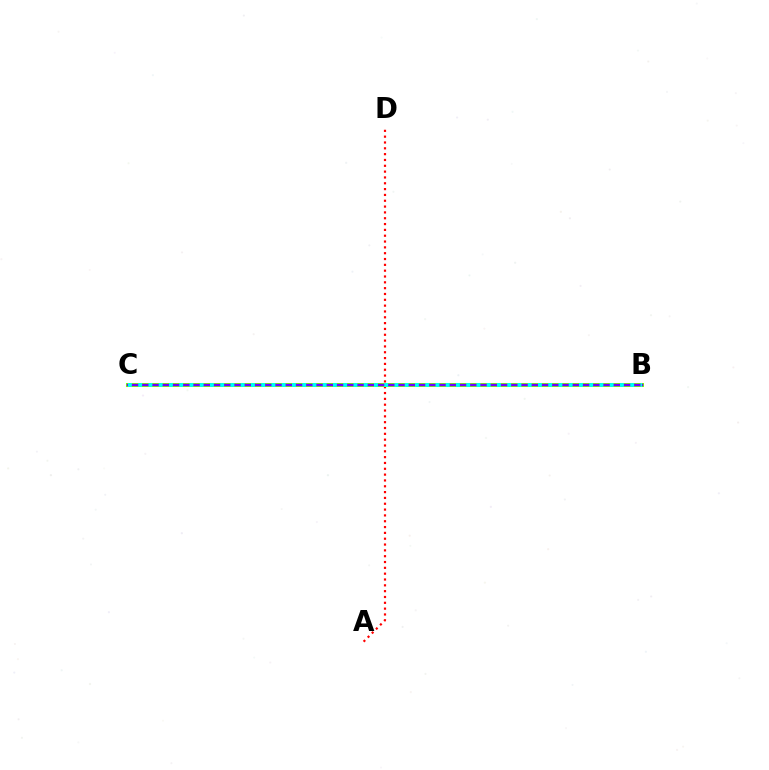{('A', 'D'): [{'color': '#ff0000', 'line_style': 'dotted', 'thickness': 1.58}], ('B', 'C'): [{'color': '#84ff00', 'line_style': 'solid', 'thickness': 2.89}, {'color': '#7200ff', 'line_style': 'solid', 'thickness': 1.72}, {'color': '#00fff6', 'line_style': 'dotted', 'thickness': 2.78}]}